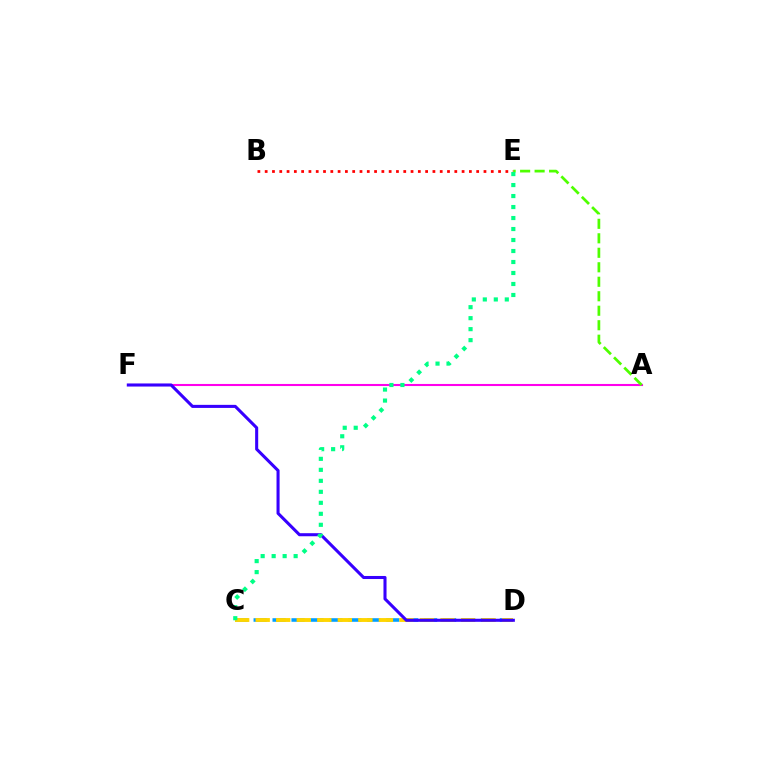{('C', 'D'): [{'color': '#009eff', 'line_style': 'dashed', 'thickness': 2.57}, {'color': '#ffd500', 'line_style': 'dashed', 'thickness': 2.79}], ('B', 'E'): [{'color': '#ff0000', 'line_style': 'dotted', 'thickness': 1.98}], ('A', 'F'): [{'color': '#ff00ed', 'line_style': 'solid', 'thickness': 1.5}], ('D', 'F'): [{'color': '#3700ff', 'line_style': 'solid', 'thickness': 2.21}], ('A', 'E'): [{'color': '#4fff00', 'line_style': 'dashed', 'thickness': 1.97}], ('C', 'E'): [{'color': '#00ff86', 'line_style': 'dotted', 'thickness': 2.99}]}